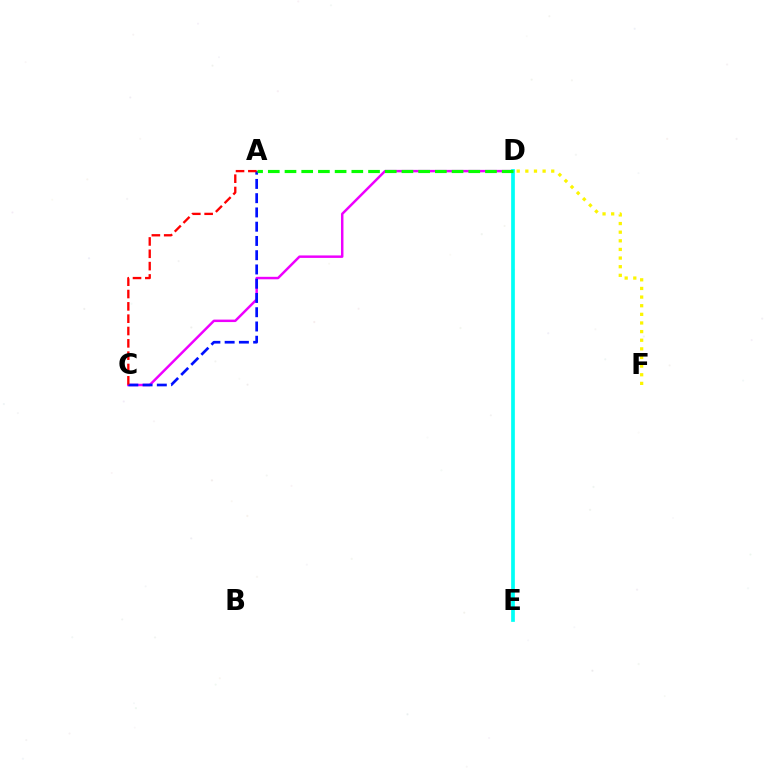{('C', 'D'): [{'color': '#ee00ff', 'line_style': 'solid', 'thickness': 1.78}], ('A', 'C'): [{'color': '#0010ff', 'line_style': 'dashed', 'thickness': 1.94}, {'color': '#ff0000', 'line_style': 'dashed', 'thickness': 1.67}], ('D', 'E'): [{'color': '#00fff6', 'line_style': 'solid', 'thickness': 2.67}], ('A', 'D'): [{'color': '#08ff00', 'line_style': 'dashed', 'thickness': 2.27}], ('D', 'F'): [{'color': '#fcf500', 'line_style': 'dotted', 'thickness': 2.34}]}